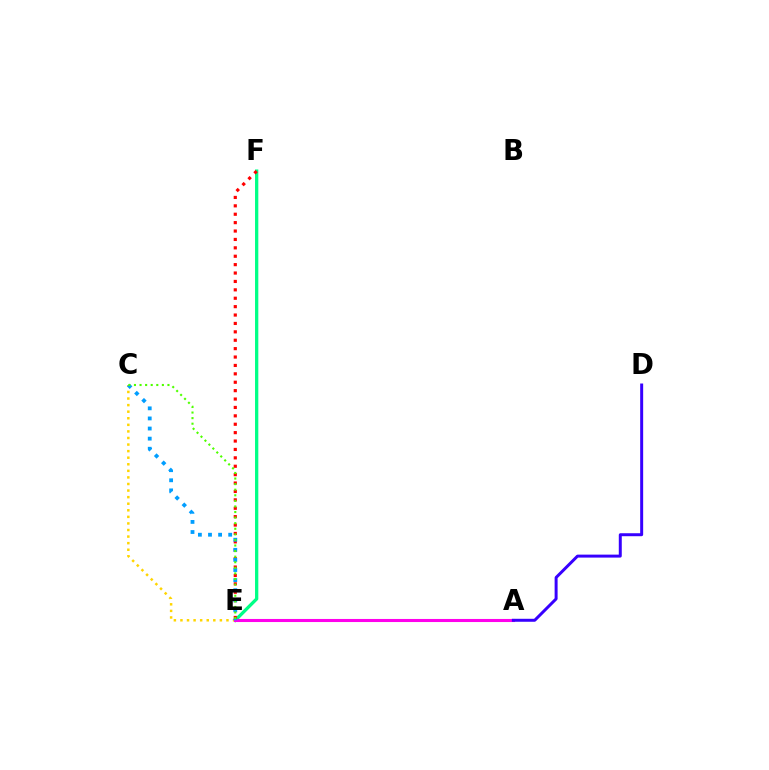{('E', 'F'): [{'color': '#00ff86', 'line_style': 'solid', 'thickness': 2.37}, {'color': '#ff0000', 'line_style': 'dotted', 'thickness': 2.28}], ('C', 'E'): [{'color': '#ffd500', 'line_style': 'dotted', 'thickness': 1.79}, {'color': '#009eff', 'line_style': 'dotted', 'thickness': 2.74}, {'color': '#4fff00', 'line_style': 'dotted', 'thickness': 1.52}], ('A', 'E'): [{'color': '#ff00ed', 'line_style': 'solid', 'thickness': 2.22}], ('A', 'D'): [{'color': '#3700ff', 'line_style': 'solid', 'thickness': 2.14}]}